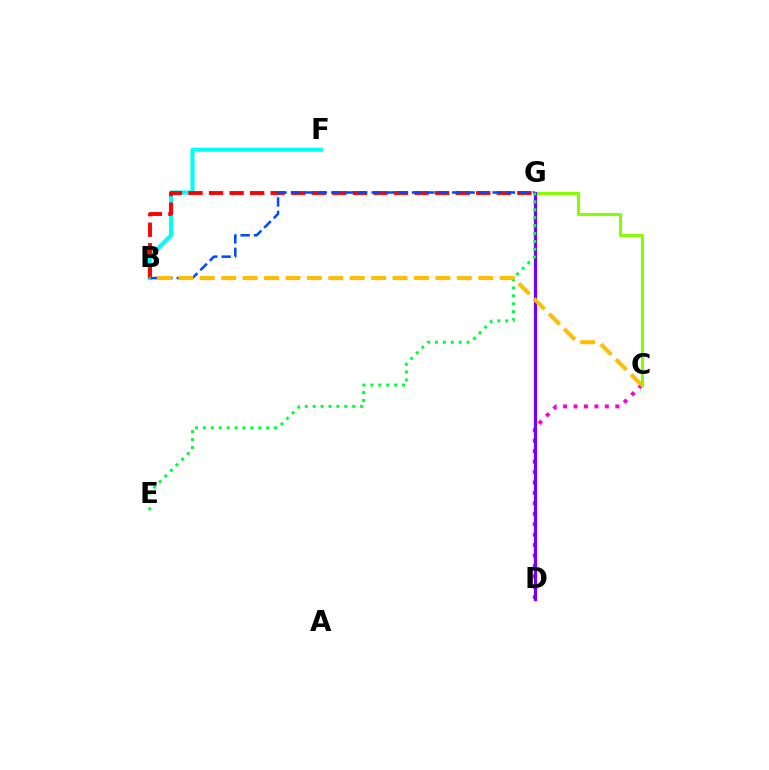{('C', 'D'): [{'color': '#ff00cf', 'line_style': 'dotted', 'thickness': 2.83}], ('B', 'F'): [{'color': '#00fff6', 'line_style': 'solid', 'thickness': 2.97}], ('C', 'G'): [{'color': '#84ff00', 'line_style': 'solid', 'thickness': 2.2}], ('B', 'G'): [{'color': '#ff0000', 'line_style': 'dashed', 'thickness': 2.79}, {'color': '#004bff', 'line_style': 'dashed', 'thickness': 1.83}], ('D', 'G'): [{'color': '#7200ff', 'line_style': 'solid', 'thickness': 2.33}], ('E', 'G'): [{'color': '#00ff39', 'line_style': 'dotted', 'thickness': 2.15}], ('B', 'C'): [{'color': '#ffbd00', 'line_style': 'dashed', 'thickness': 2.91}]}